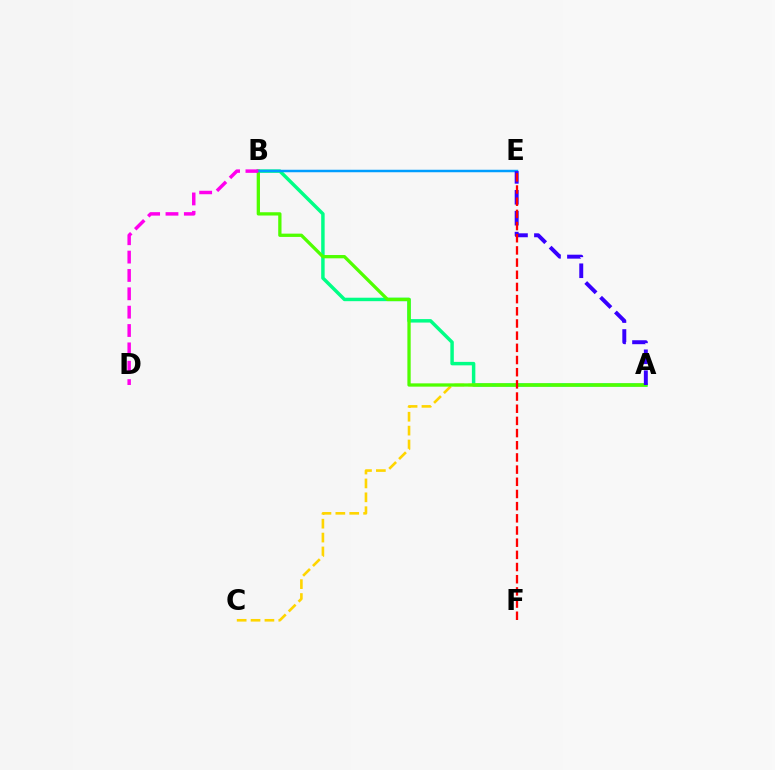{('A', 'B'): [{'color': '#00ff86', 'line_style': 'solid', 'thickness': 2.49}, {'color': '#4fff00', 'line_style': 'solid', 'thickness': 2.37}], ('A', 'C'): [{'color': '#ffd500', 'line_style': 'dashed', 'thickness': 1.89}], ('B', 'E'): [{'color': '#009eff', 'line_style': 'solid', 'thickness': 1.79}], ('A', 'E'): [{'color': '#3700ff', 'line_style': 'dashed', 'thickness': 2.84}], ('B', 'D'): [{'color': '#ff00ed', 'line_style': 'dashed', 'thickness': 2.49}], ('E', 'F'): [{'color': '#ff0000', 'line_style': 'dashed', 'thickness': 1.65}]}